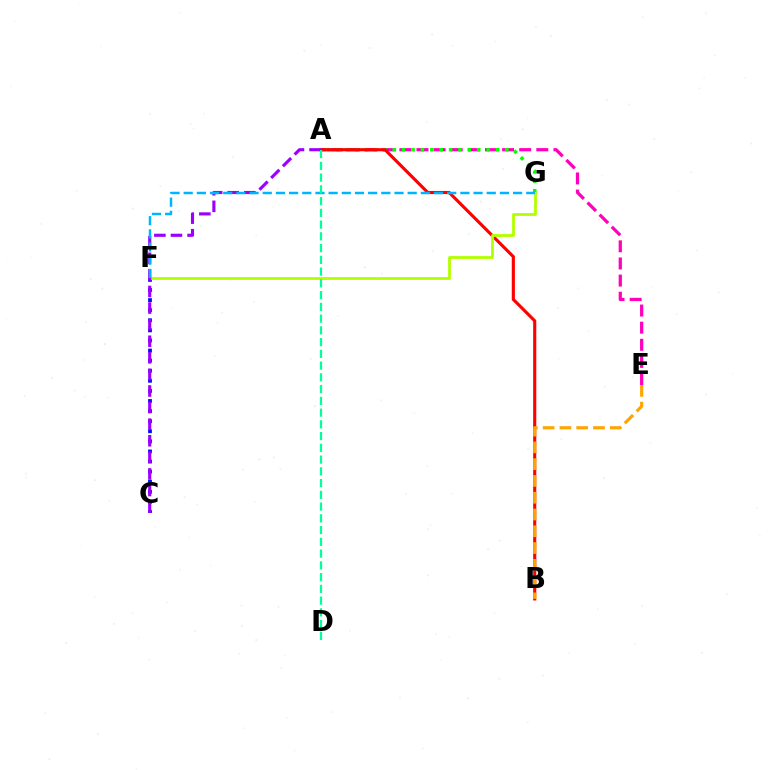{('A', 'E'): [{'color': '#ff00bd', 'line_style': 'dashed', 'thickness': 2.33}], ('A', 'G'): [{'color': '#08ff00', 'line_style': 'dotted', 'thickness': 2.55}], ('A', 'B'): [{'color': '#ff0000', 'line_style': 'solid', 'thickness': 2.25}], ('B', 'E'): [{'color': '#ffa500', 'line_style': 'dashed', 'thickness': 2.28}], ('C', 'F'): [{'color': '#0010ff', 'line_style': 'dotted', 'thickness': 2.74}], ('F', 'G'): [{'color': '#b3ff00', 'line_style': 'solid', 'thickness': 2.03}, {'color': '#00b5ff', 'line_style': 'dashed', 'thickness': 1.79}], ('A', 'C'): [{'color': '#9b00ff', 'line_style': 'dashed', 'thickness': 2.25}], ('A', 'D'): [{'color': '#00ff9d', 'line_style': 'dashed', 'thickness': 1.6}]}